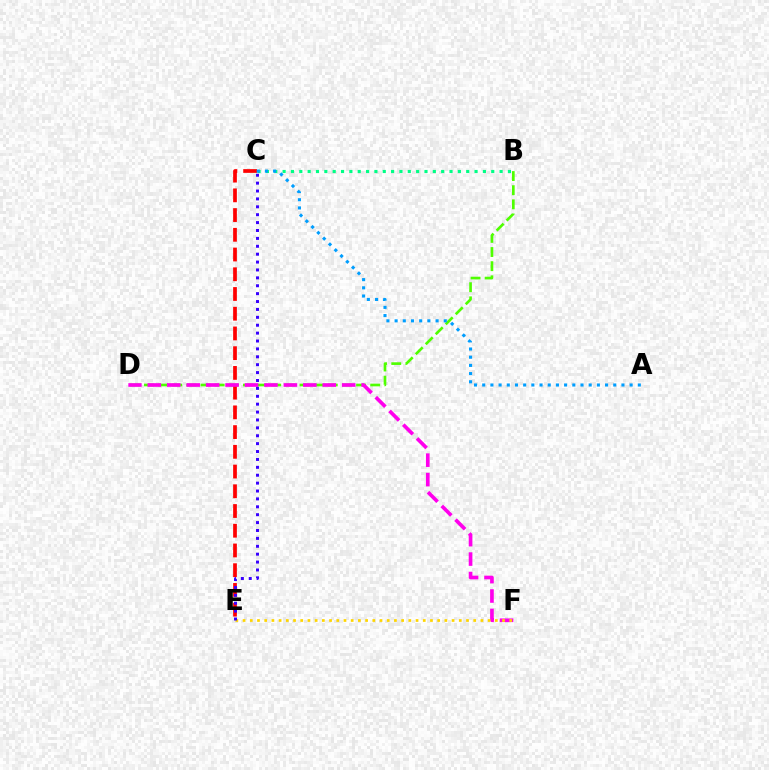{('B', 'D'): [{'color': '#4fff00', 'line_style': 'dashed', 'thickness': 1.92}], ('C', 'E'): [{'color': '#ff0000', 'line_style': 'dashed', 'thickness': 2.68}, {'color': '#3700ff', 'line_style': 'dotted', 'thickness': 2.14}], ('B', 'C'): [{'color': '#00ff86', 'line_style': 'dotted', 'thickness': 2.27}], ('D', 'F'): [{'color': '#ff00ed', 'line_style': 'dashed', 'thickness': 2.64}], ('E', 'F'): [{'color': '#ffd500', 'line_style': 'dotted', 'thickness': 1.96}], ('A', 'C'): [{'color': '#009eff', 'line_style': 'dotted', 'thickness': 2.23}]}